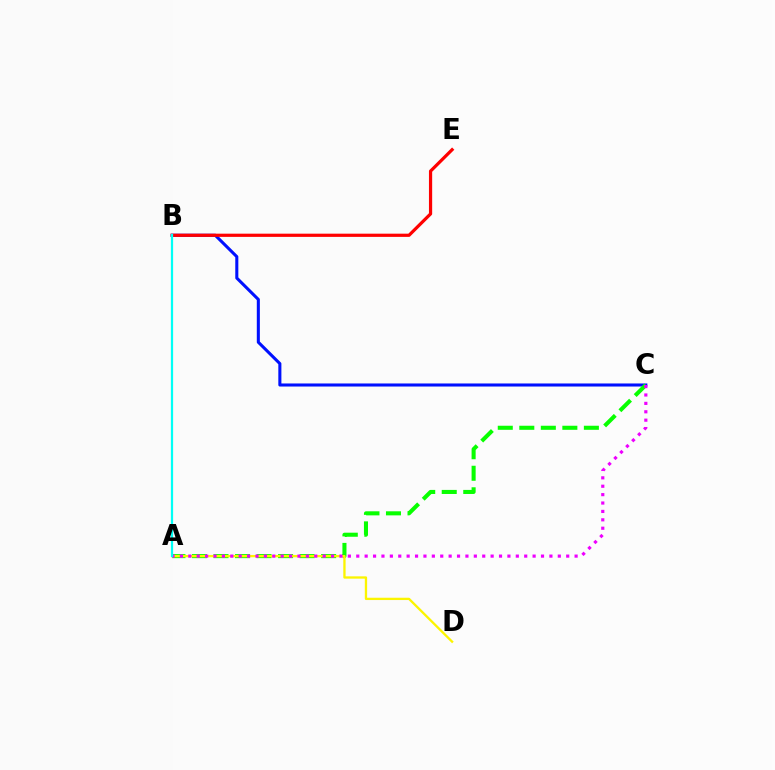{('B', 'C'): [{'color': '#0010ff', 'line_style': 'solid', 'thickness': 2.21}], ('A', 'C'): [{'color': '#08ff00', 'line_style': 'dashed', 'thickness': 2.92}, {'color': '#ee00ff', 'line_style': 'dotted', 'thickness': 2.28}], ('A', 'D'): [{'color': '#fcf500', 'line_style': 'solid', 'thickness': 1.66}], ('B', 'E'): [{'color': '#ff0000', 'line_style': 'solid', 'thickness': 2.31}], ('A', 'B'): [{'color': '#00fff6', 'line_style': 'solid', 'thickness': 1.61}]}